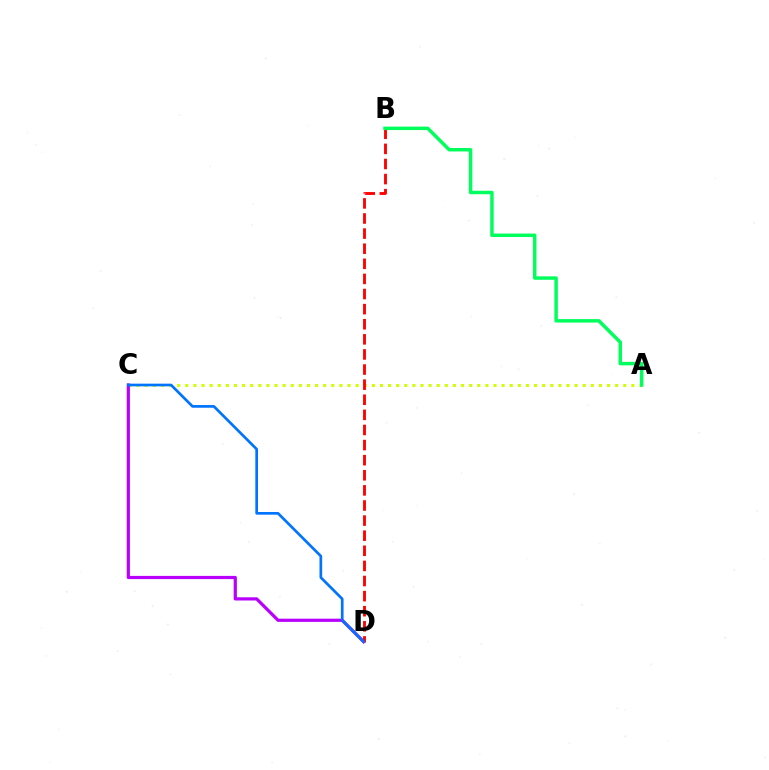{('A', 'C'): [{'color': '#d1ff00', 'line_style': 'dotted', 'thickness': 2.2}], ('C', 'D'): [{'color': '#b900ff', 'line_style': 'solid', 'thickness': 2.31}, {'color': '#0074ff', 'line_style': 'solid', 'thickness': 1.94}], ('B', 'D'): [{'color': '#ff0000', 'line_style': 'dashed', 'thickness': 2.05}], ('A', 'B'): [{'color': '#00ff5c', 'line_style': 'solid', 'thickness': 2.5}]}